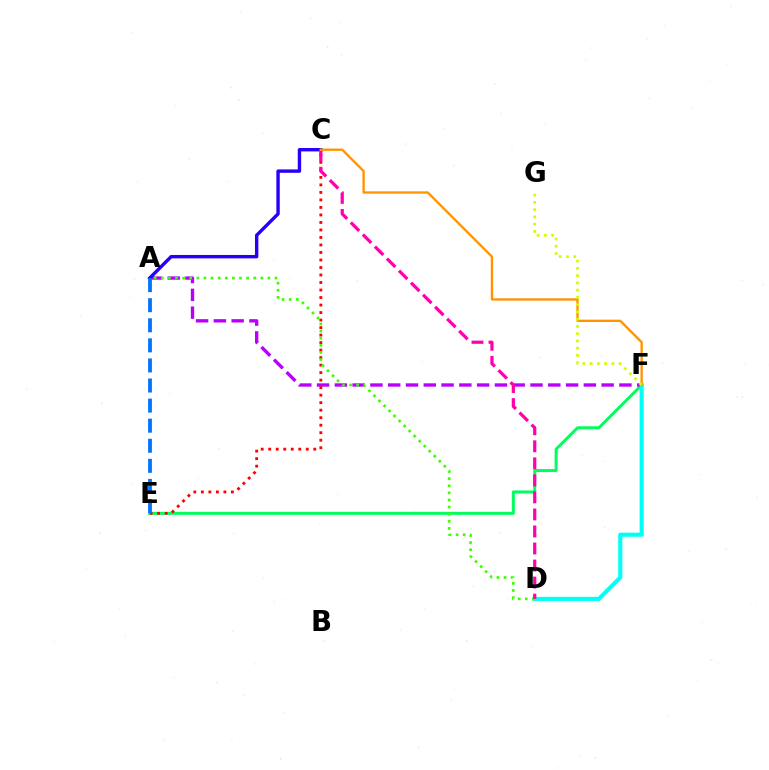{('E', 'F'): [{'color': '#00ff5c', 'line_style': 'solid', 'thickness': 2.16}], ('A', 'F'): [{'color': '#b900ff', 'line_style': 'dashed', 'thickness': 2.42}], ('A', 'C'): [{'color': '#2500ff', 'line_style': 'solid', 'thickness': 2.44}], ('D', 'F'): [{'color': '#00fff6', 'line_style': 'solid', 'thickness': 2.97}], ('C', 'E'): [{'color': '#ff0000', 'line_style': 'dotted', 'thickness': 2.04}], ('A', 'D'): [{'color': '#3dff00', 'line_style': 'dotted', 'thickness': 1.93}], ('C', 'D'): [{'color': '#ff00ac', 'line_style': 'dashed', 'thickness': 2.31}], ('A', 'E'): [{'color': '#0074ff', 'line_style': 'dashed', 'thickness': 2.73}], ('C', 'F'): [{'color': '#ff9400', 'line_style': 'solid', 'thickness': 1.69}], ('F', 'G'): [{'color': '#d1ff00', 'line_style': 'dotted', 'thickness': 1.97}]}